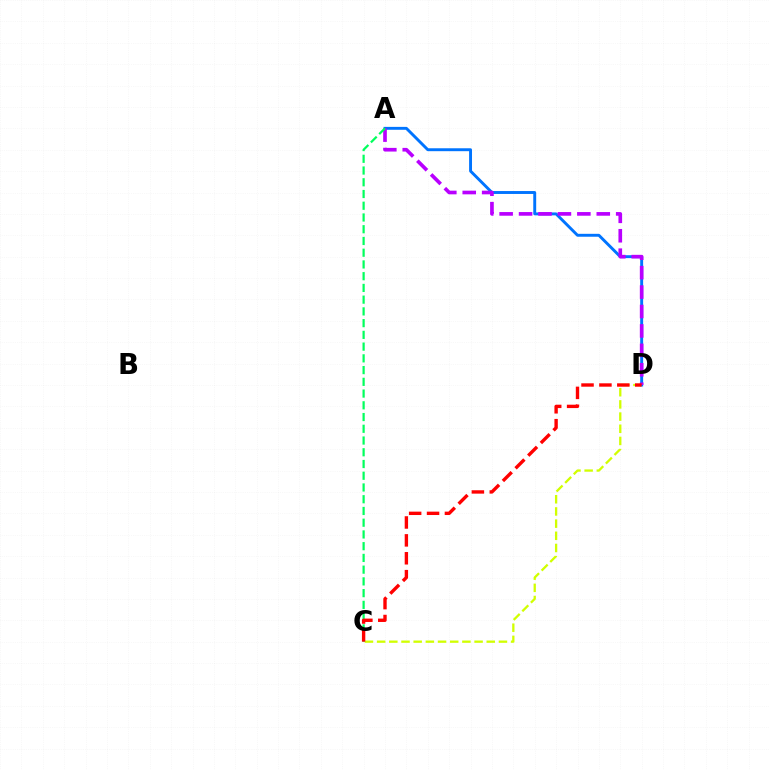{('C', 'D'): [{'color': '#d1ff00', 'line_style': 'dashed', 'thickness': 1.65}, {'color': '#ff0000', 'line_style': 'dashed', 'thickness': 2.43}], ('A', 'D'): [{'color': '#0074ff', 'line_style': 'solid', 'thickness': 2.1}, {'color': '#b900ff', 'line_style': 'dashed', 'thickness': 2.64}], ('A', 'C'): [{'color': '#00ff5c', 'line_style': 'dashed', 'thickness': 1.59}]}